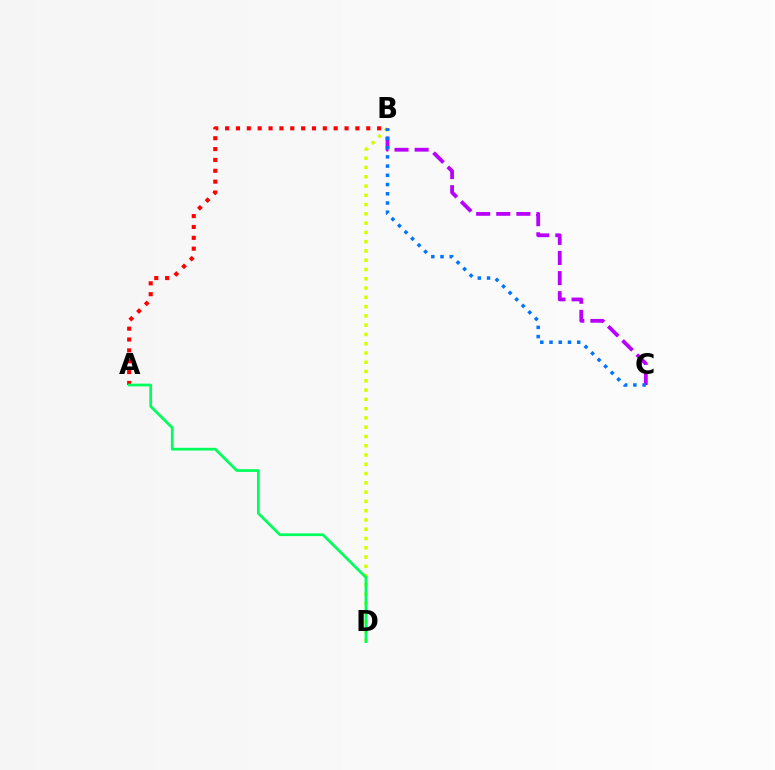{('B', 'D'): [{'color': '#d1ff00', 'line_style': 'dotted', 'thickness': 2.52}], ('A', 'B'): [{'color': '#ff0000', 'line_style': 'dotted', 'thickness': 2.95}], ('B', 'C'): [{'color': '#b900ff', 'line_style': 'dashed', 'thickness': 2.73}, {'color': '#0074ff', 'line_style': 'dotted', 'thickness': 2.51}], ('A', 'D'): [{'color': '#00ff5c', 'line_style': 'solid', 'thickness': 1.97}]}